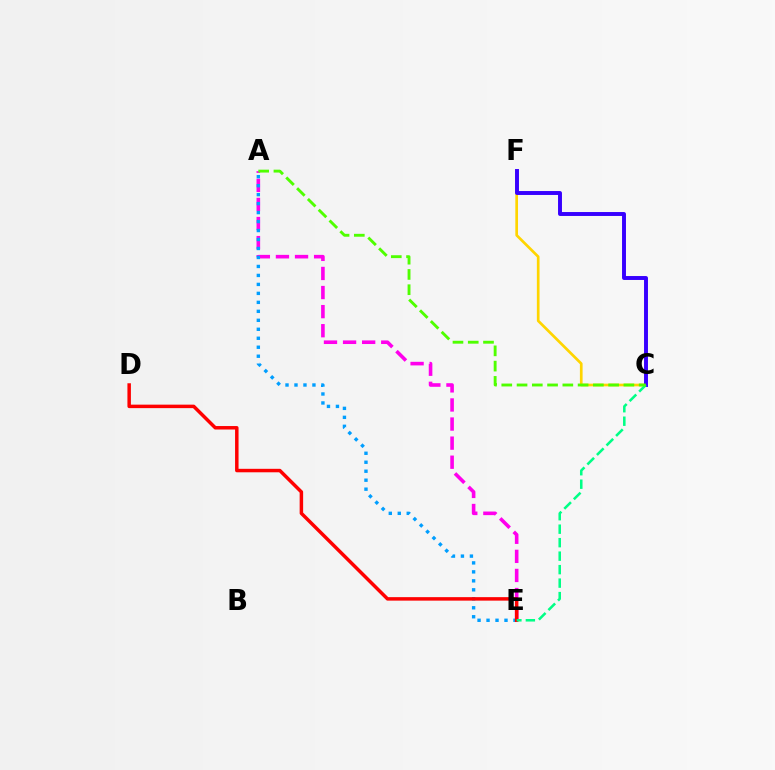{('A', 'E'): [{'color': '#ff00ed', 'line_style': 'dashed', 'thickness': 2.59}, {'color': '#009eff', 'line_style': 'dotted', 'thickness': 2.44}], ('C', 'F'): [{'color': '#ffd500', 'line_style': 'solid', 'thickness': 1.94}, {'color': '#3700ff', 'line_style': 'solid', 'thickness': 2.83}], ('D', 'E'): [{'color': '#ff0000', 'line_style': 'solid', 'thickness': 2.5}], ('C', 'E'): [{'color': '#00ff86', 'line_style': 'dashed', 'thickness': 1.83}], ('A', 'C'): [{'color': '#4fff00', 'line_style': 'dashed', 'thickness': 2.07}]}